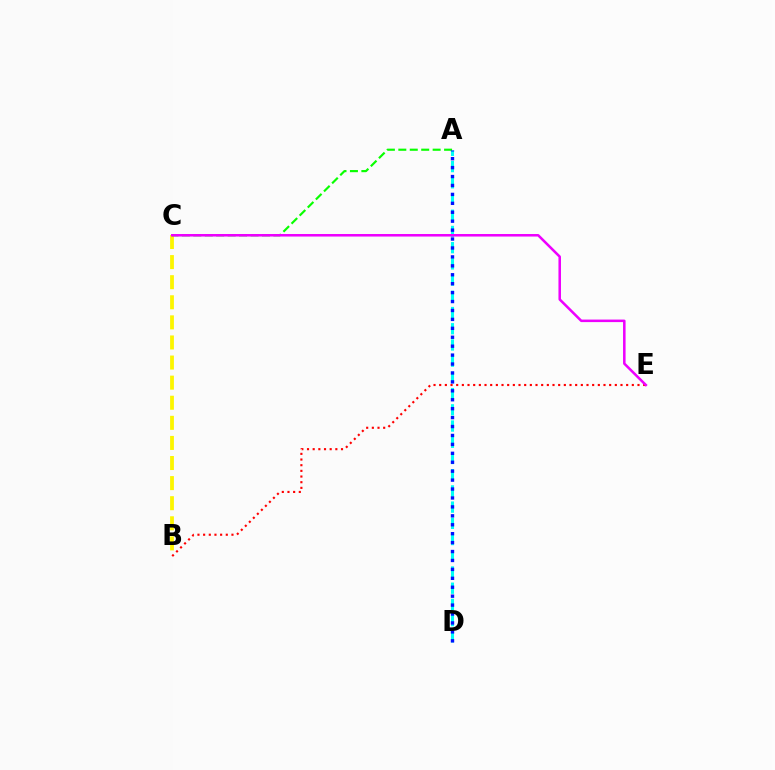{('A', 'D'): [{'color': '#00fff6', 'line_style': 'dashed', 'thickness': 2.2}, {'color': '#0010ff', 'line_style': 'dotted', 'thickness': 2.43}], ('B', 'E'): [{'color': '#ff0000', 'line_style': 'dotted', 'thickness': 1.54}], ('B', 'C'): [{'color': '#fcf500', 'line_style': 'dashed', 'thickness': 2.73}], ('A', 'C'): [{'color': '#08ff00', 'line_style': 'dashed', 'thickness': 1.55}], ('C', 'E'): [{'color': '#ee00ff', 'line_style': 'solid', 'thickness': 1.82}]}